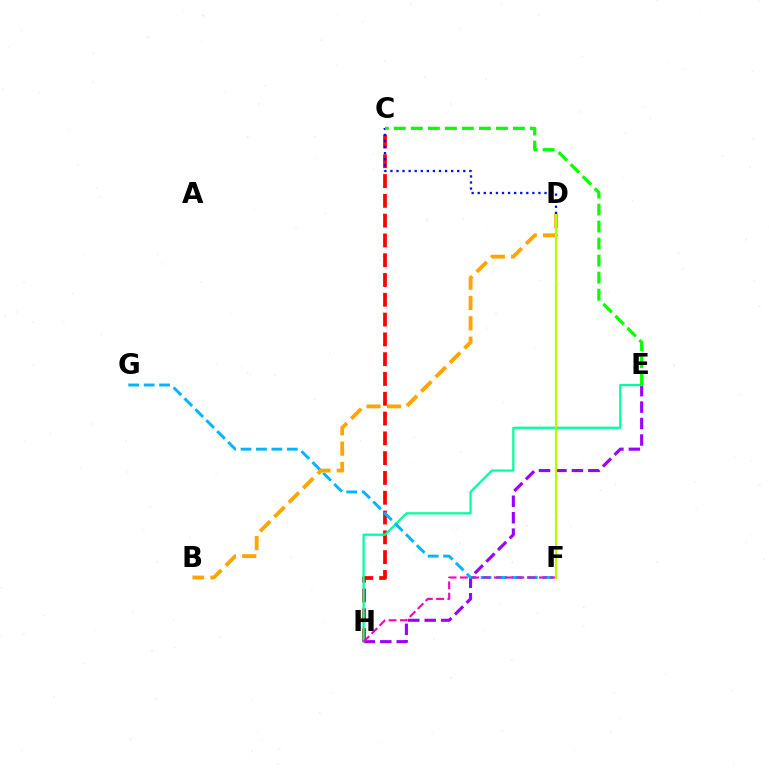{('C', 'H'): [{'color': '#ff0000', 'line_style': 'dashed', 'thickness': 2.69}], ('E', 'H'): [{'color': '#9b00ff', 'line_style': 'dashed', 'thickness': 2.24}, {'color': '#00ff9d', 'line_style': 'solid', 'thickness': 1.62}], ('F', 'G'): [{'color': '#00b5ff', 'line_style': 'dashed', 'thickness': 2.1}], ('B', 'D'): [{'color': '#ffa500', 'line_style': 'dashed', 'thickness': 2.76}], ('F', 'H'): [{'color': '#ff00bd', 'line_style': 'dashed', 'thickness': 1.53}], ('D', 'F'): [{'color': '#b3ff00', 'line_style': 'solid', 'thickness': 1.57}], ('C', 'D'): [{'color': '#0010ff', 'line_style': 'dotted', 'thickness': 1.65}], ('C', 'E'): [{'color': '#08ff00', 'line_style': 'dashed', 'thickness': 2.31}]}